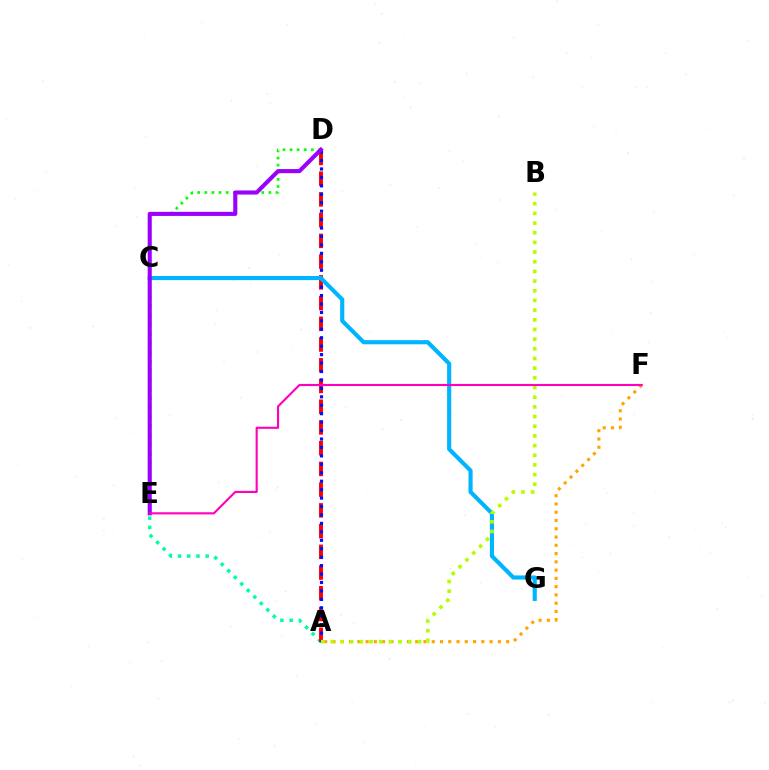{('D', 'E'): [{'color': '#08ff00', 'line_style': 'dotted', 'thickness': 1.93}, {'color': '#9b00ff', 'line_style': 'solid', 'thickness': 2.94}], ('A', 'F'): [{'color': '#ffa500', 'line_style': 'dotted', 'thickness': 2.25}], ('A', 'C'): [{'color': '#00ff9d', 'line_style': 'dotted', 'thickness': 2.5}], ('A', 'D'): [{'color': '#ff0000', 'line_style': 'dashed', 'thickness': 2.82}, {'color': '#0010ff', 'line_style': 'dotted', 'thickness': 2.29}], ('C', 'G'): [{'color': '#00b5ff', 'line_style': 'solid', 'thickness': 2.98}], ('A', 'B'): [{'color': '#b3ff00', 'line_style': 'dotted', 'thickness': 2.63}], ('E', 'F'): [{'color': '#ff00bd', 'line_style': 'solid', 'thickness': 1.53}]}